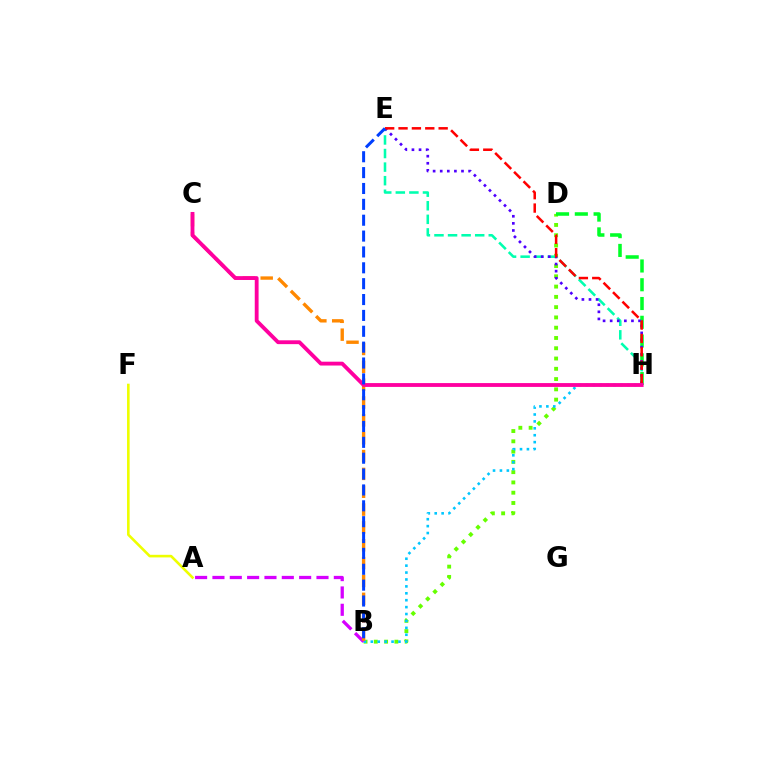{('B', 'D'): [{'color': '#66ff00', 'line_style': 'dotted', 'thickness': 2.79}], ('B', 'H'): [{'color': '#00c7ff', 'line_style': 'dotted', 'thickness': 1.88}], ('A', 'B'): [{'color': '#d600ff', 'line_style': 'dashed', 'thickness': 2.36}], ('D', 'H'): [{'color': '#00ff27', 'line_style': 'dashed', 'thickness': 2.55}], ('E', 'H'): [{'color': '#00ffaf', 'line_style': 'dashed', 'thickness': 1.84}, {'color': '#4f00ff', 'line_style': 'dotted', 'thickness': 1.93}, {'color': '#ff0000', 'line_style': 'dashed', 'thickness': 1.82}], ('B', 'C'): [{'color': '#ff8800', 'line_style': 'dashed', 'thickness': 2.42}], ('C', 'H'): [{'color': '#ff00a0', 'line_style': 'solid', 'thickness': 2.76}], ('A', 'F'): [{'color': '#eeff00', 'line_style': 'solid', 'thickness': 1.88}], ('B', 'E'): [{'color': '#003fff', 'line_style': 'dashed', 'thickness': 2.16}]}